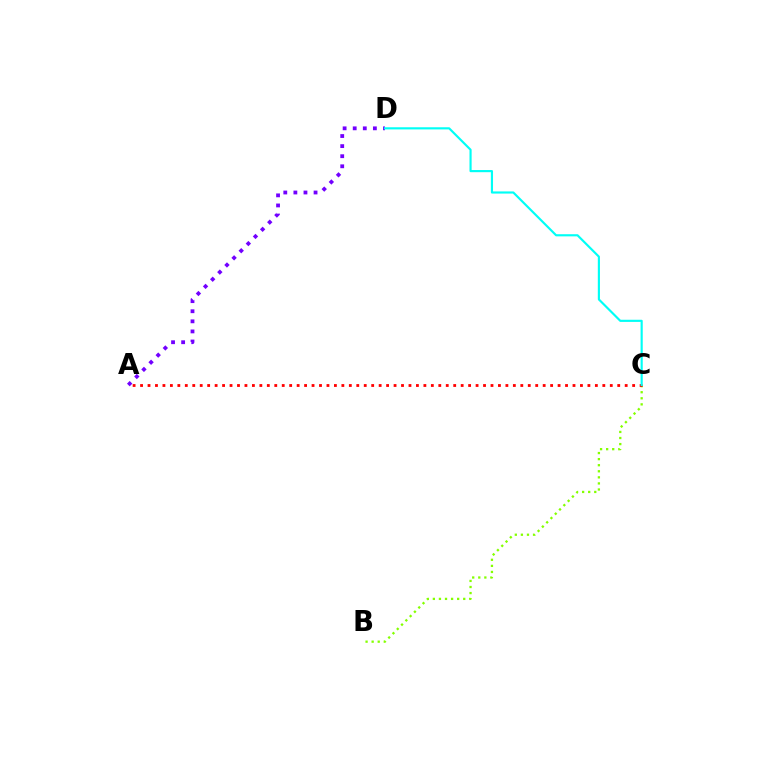{('B', 'C'): [{'color': '#84ff00', 'line_style': 'dotted', 'thickness': 1.65}], ('A', 'C'): [{'color': '#ff0000', 'line_style': 'dotted', 'thickness': 2.03}], ('A', 'D'): [{'color': '#7200ff', 'line_style': 'dotted', 'thickness': 2.74}], ('C', 'D'): [{'color': '#00fff6', 'line_style': 'solid', 'thickness': 1.55}]}